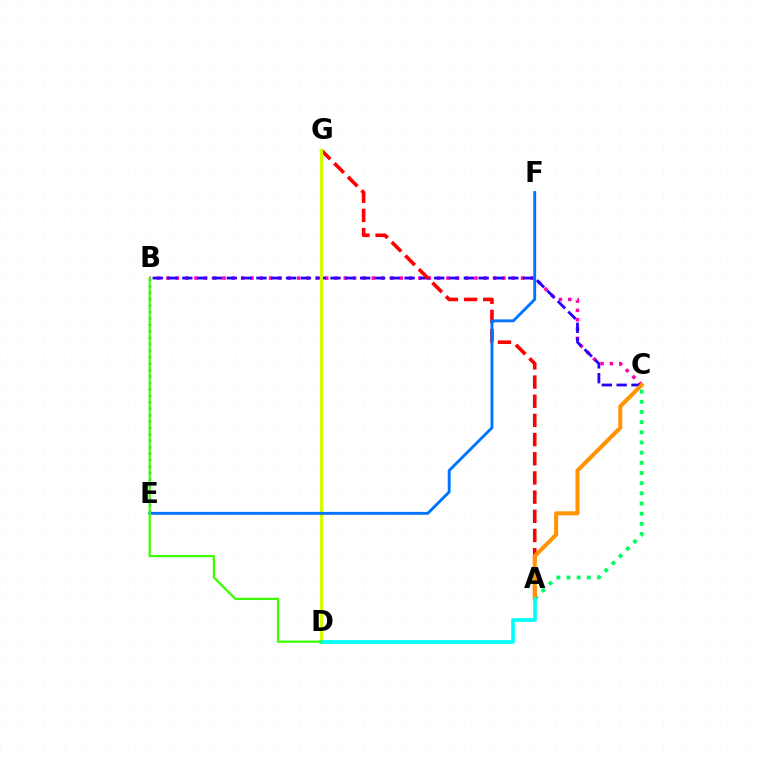{('B', 'E'): [{'color': '#b900ff', 'line_style': 'dotted', 'thickness': 1.75}], ('A', 'C'): [{'color': '#00ff5c', 'line_style': 'dotted', 'thickness': 2.76}, {'color': '#ff9400', 'line_style': 'solid', 'thickness': 2.9}], ('B', 'C'): [{'color': '#ff00ac', 'line_style': 'dotted', 'thickness': 2.54}, {'color': '#2500ff', 'line_style': 'dashed', 'thickness': 2.01}], ('A', 'G'): [{'color': '#ff0000', 'line_style': 'dashed', 'thickness': 2.61}], ('D', 'G'): [{'color': '#d1ff00', 'line_style': 'solid', 'thickness': 2.31}], ('E', 'F'): [{'color': '#0074ff', 'line_style': 'solid', 'thickness': 2.08}], ('A', 'D'): [{'color': '#00fff6', 'line_style': 'solid', 'thickness': 2.63}], ('B', 'D'): [{'color': '#3dff00', 'line_style': 'solid', 'thickness': 1.63}]}